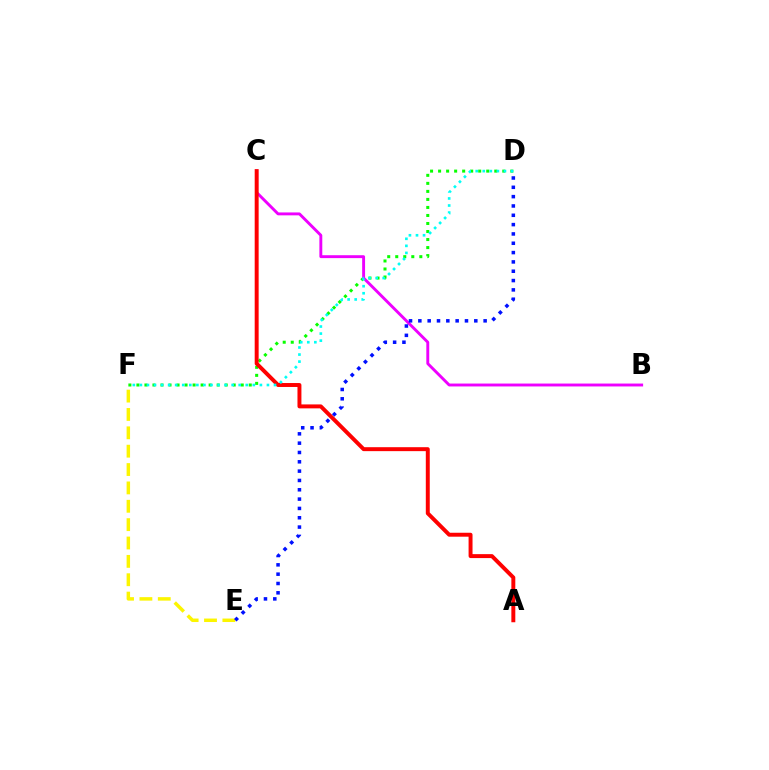{('D', 'F'): [{'color': '#08ff00', 'line_style': 'dotted', 'thickness': 2.18}, {'color': '#00fff6', 'line_style': 'dotted', 'thickness': 1.92}], ('B', 'C'): [{'color': '#ee00ff', 'line_style': 'solid', 'thickness': 2.09}], ('E', 'F'): [{'color': '#fcf500', 'line_style': 'dashed', 'thickness': 2.49}], ('A', 'C'): [{'color': '#ff0000', 'line_style': 'solid', 'thickness': 2.84}], ('D', 'E'): [{'color': '#0010ff', 'line_style': 'dotted', 'thickness': 2.53}]}